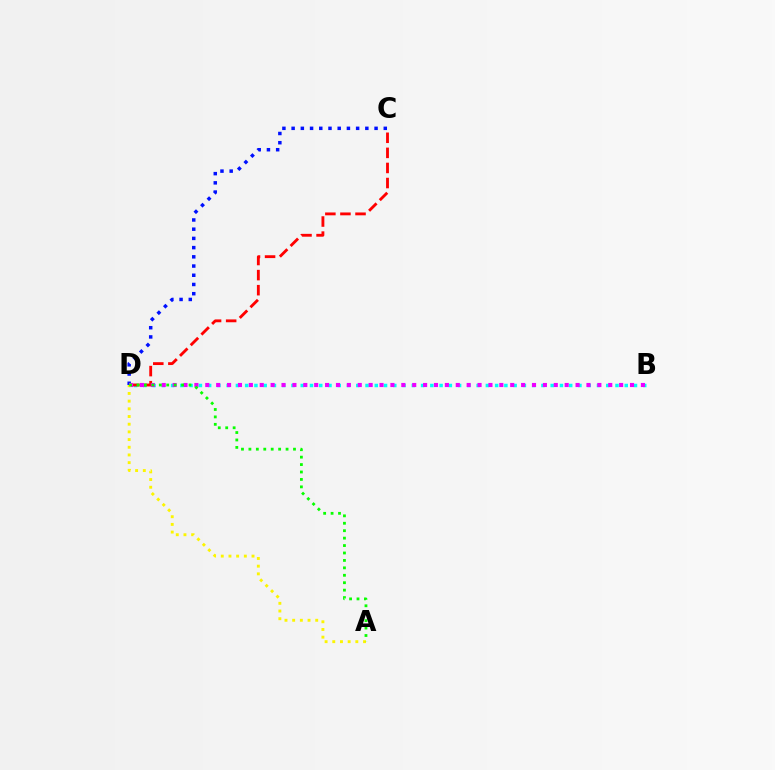{('B', 'D'): [{'color': '#00fff6', 'line_style': 'dotted', 'thickness': 2.52}, {'color': '#ee00ff', 'line_style': 'dotted', 'thickness': 2.96}], ('C', 'D'): [{'color': '#0010ff', 'line_style': 'dotted', 'thickness': 2.5}, {'color': '#ff0000', 'line_style': 'dashed', 'thickness': 2.05}], ('A', 'D'): [{'color': '#fcf500', 'line_style': 'dotted', 'thickness': 2.09}, {'color': '#08ff00', 'line_style': 'dotted', 'thickness': 2.02}]}